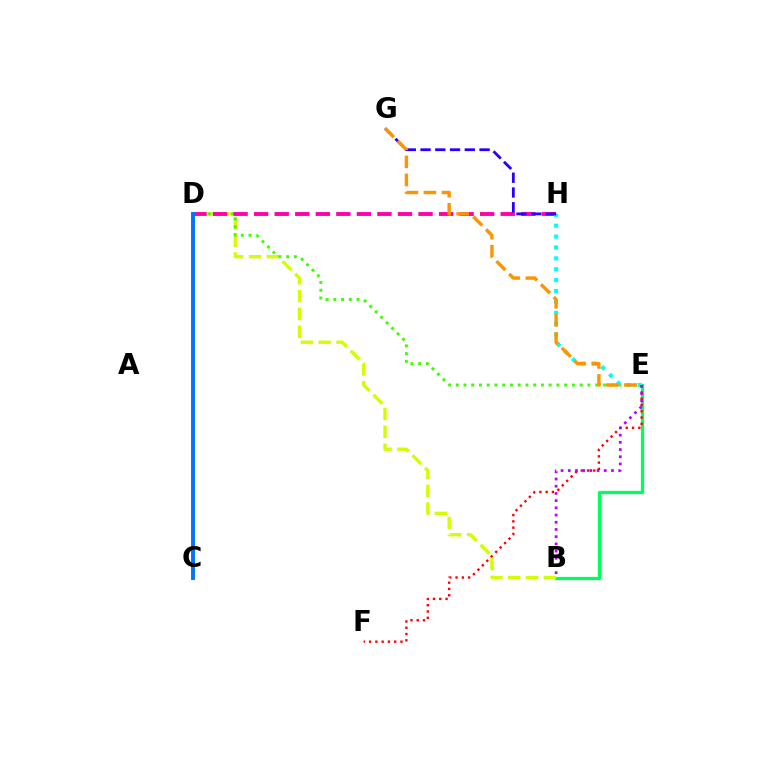{('B', 'E'): [{'color': '#00ff5c', 'line_style': 'solid', 'thickness': 2.35}, {'color': '#b900ff', 'line_style': 'dotted', 'thickness': 1.96}], ('B', 'D'): [{'color': '#d1ff00', 'line_style': 'dashed', 'thickness': 2.42}], ('D', 'E'): [{'color': '#3dff00', 'line_style': 'dotted', 'thickness': 2.1}], ('D', 'H'): [{'color': '#ff00ac', 'line_style': 'dashed', 'thickness': 2.79}], ('E', 'H'): [{'color': '#00fff6', 'line_style': 'dotted', 'thickness': 2.96}], ('G', 'H'): [{'color': '#2500ff', 'line_style': 'dashed', 'thickness': 2.0}], ('C', 'D'): [{'color': '#0074ff', 'line_style': 'solid', 'thickness': 2.82}], ('E', 'F'): [{'color': '#ff0000', 'line_style': 'dotted', 'thickness': 1.71}], ('E', 'G'): [{'color': '#ff9400', 'line_style': 'dashed', 'thickness': 2.45}]}